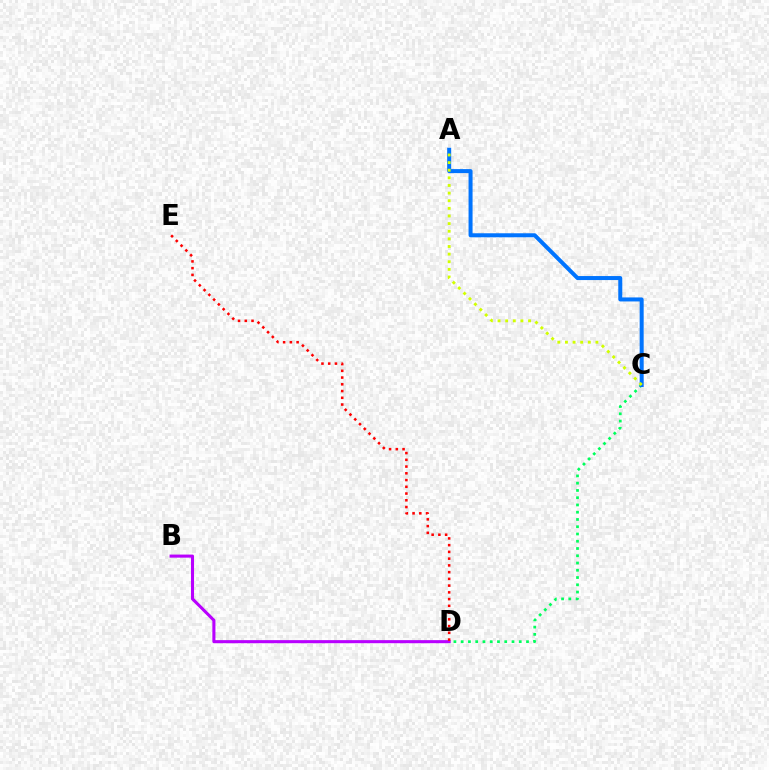{('B', 'D'): [{'color': '#b900ff', 'line_style': 'solid', 'thickness': 2.21}], ('C', 'D'): [{'color': '#00ff5c', 'line_style': 'dotted', 'thickness': 1.97}], ('D', 'E'): [{'color': '#ff0000', 'line_style': 'dotted', 'thickness': 1.83}], ('A', 'C'): [{'color': '#0074ff', 'line_style': 'solid', 'thickness': 2.89}, {'color': '#d1ff00', 'line_style': 'dotted', 'thickness': 2.07}]}